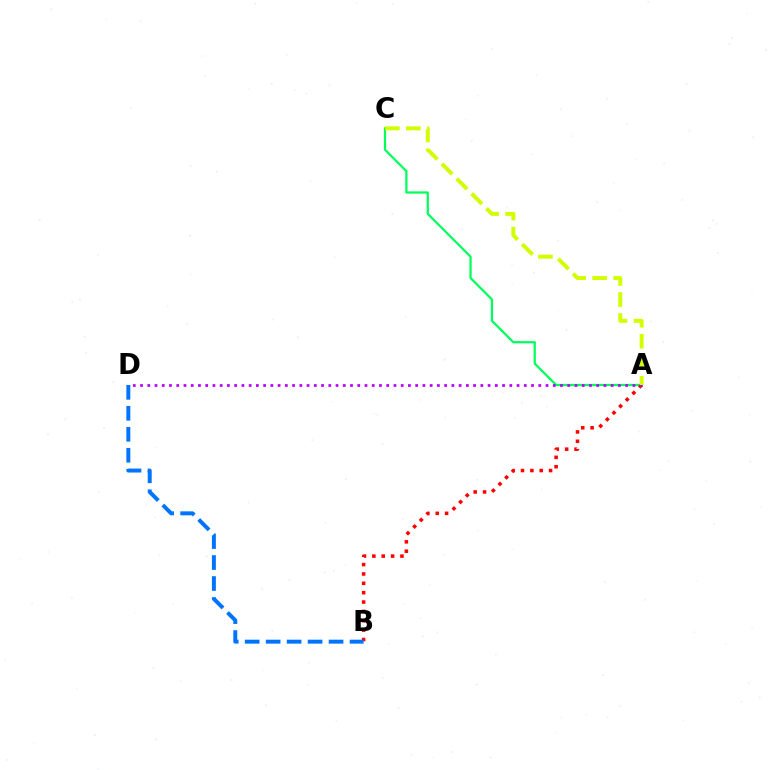{('A', 'C'): [{'color': '#00ff5c', 'line_style': 'solid', 'thickness': 1.6}, {'color': '#d1ff00', 'line_style': 'dashed', 'thickness': 2.86}], ('A', 'B'): [{'color': '#ff0000', 'line_style': 'dotted', 'thickness': 2.54}], ('B', 'D'): [{'color': '#0074ff', 'line_style': 'dashed', 'thickness': 2.85}], ('A', 'D'): [{'color': '#b900ff', 'line_style': 'dotted', 'thickness': 1.97}]}